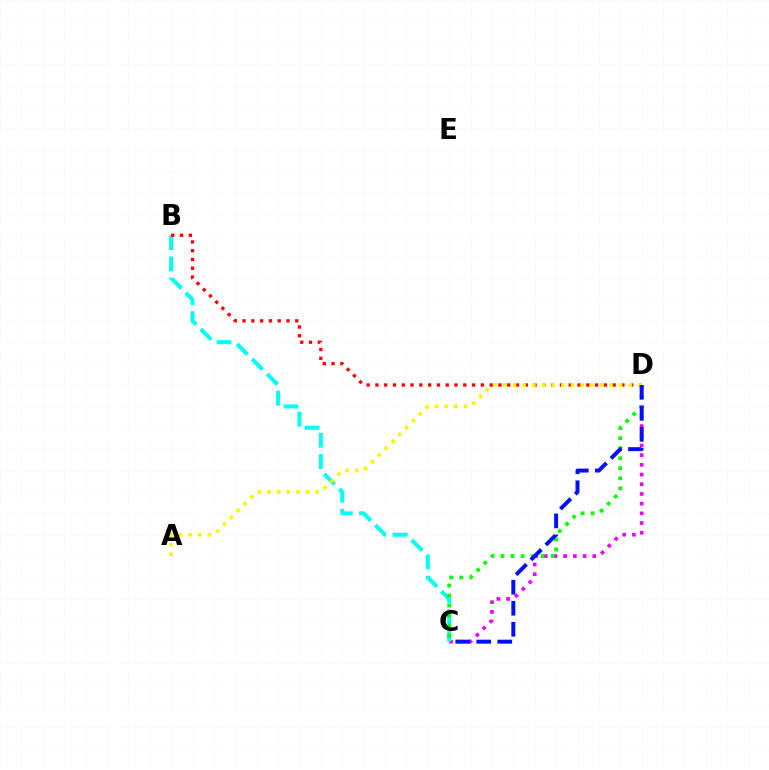{('C', 'D'): [{'color': '#ee00ff', 'line_style': 'dotted', 'thickness': 2.64}, {'color': '#08ff00', 'line_style': 'dotted', 'thickness': 2.72}, {'color': '#0010ff', 'line_style': 'dashed', 'thickness': 2.85}], ('B', 'C'): [{'color': '#00fff6', 'line_style': 'dashed', 'thickness': 2.88}], ('B', 'D'): [{'color': '#ff0000', 'line_style': 'dotted', 'thickness': 2.39}], ('A', 'D'): [{'color': '#fcf500', 'line_style': 'dotted', 'thickness': 2.62}]}